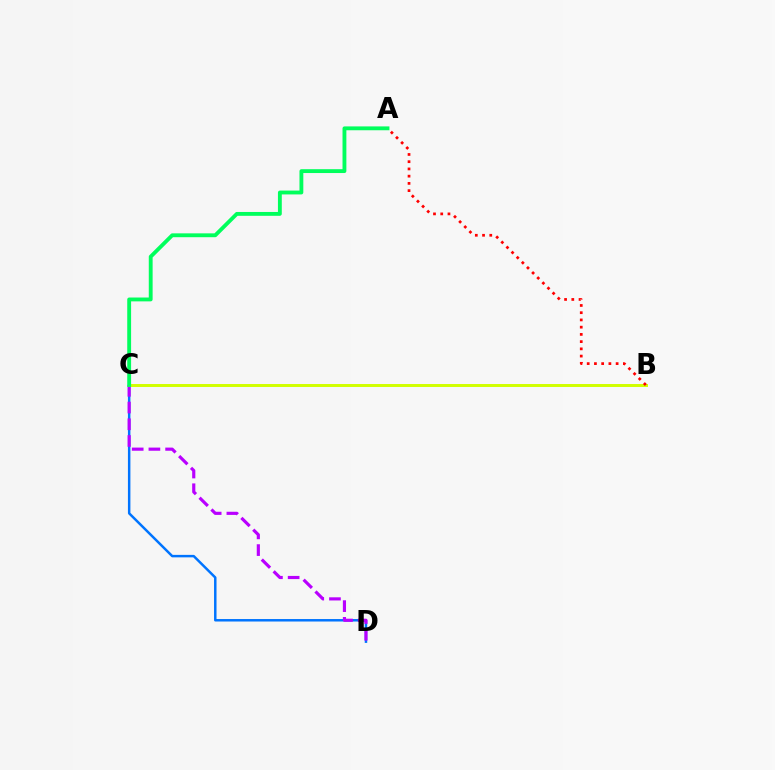{('C', 'D'): [{'color': '#0074ff', 'line_style': 'solid', 'thickness': 1.78}, {'color': '#b900ff', 'line_style': 'dashed', 'thickness': 2.27}], ('B', 'C'): [{'color': '#d1ff00', 'line_style': 'solid', 'thickness': 2.13}], ('A', 'B'): [{'color': '#ff0000', 'line_style': 'dotted', 'thickness': 1.97}], ('A', 'C'): [{'color': '#00ff5c', 'line_style': 'solid', 'thickness': 2.77}]}